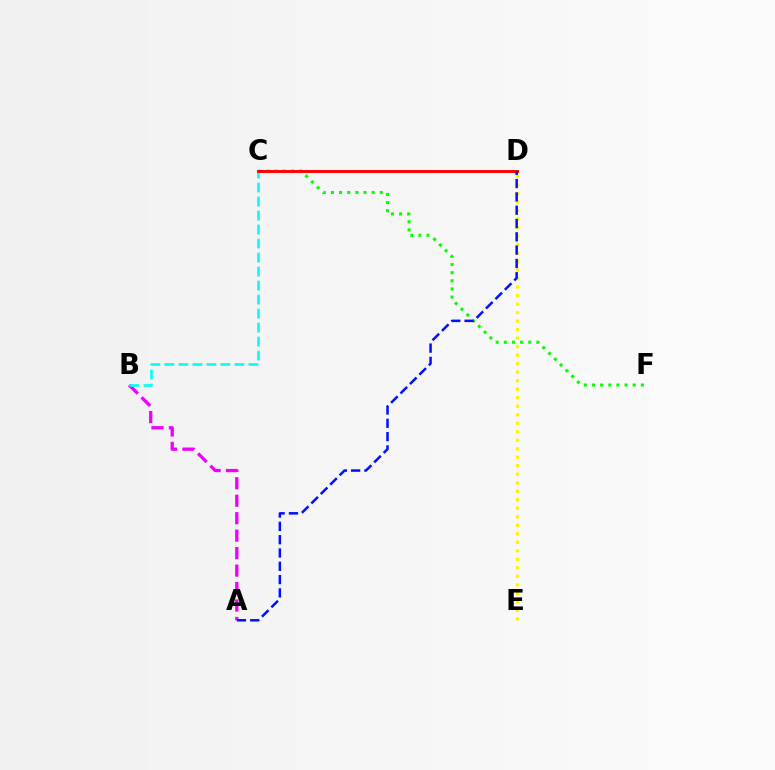{('A', 'B'): [{'color': '#ee00ff', 'line_style': 'dashed', 'thickness': 2.37}], ('B', 'C'): [{'color': '#00fff6', 'line_style': 'dashed', 'thickness': 1.9}], ('D', 'E'): [{'color': '#fcf500', 'line_style': 'dotted', 'thickness': 2.31}], ('C', 'F'): [{'color': '#08ff00', 'line_style': 'dotted', 'thickness': 2.21}], ('C', 'D'): [{'color': '#ff0000', 'line_style': 'solid', 'thickness': 2.12}], ('A', 'D'): [{'color': '#0010ff', 'line_style': 'dashed', 'thickness': 1.81}]}